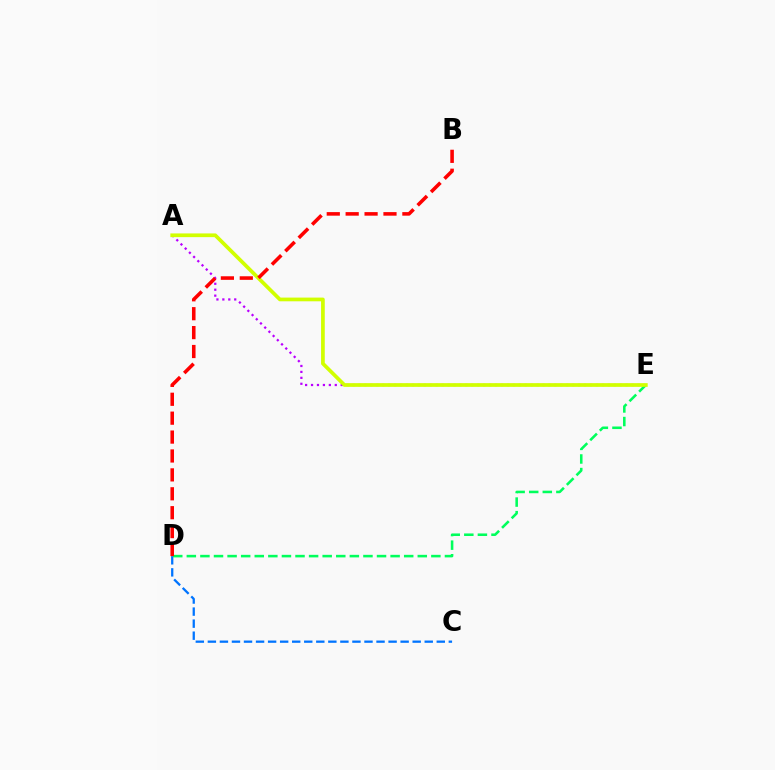{('C', 'D'): [{'color': '#0074ff', 'line_style': 'dashed', 'thickness': 1.64}], ('A', 'E'): [{'color': '#b900ff', 'line_style': 'dotted', 'thickness': 1.61}, {'color': '#d1ff00', 'line_style': 'solid', 'thickness': 2.67}], ('D', 'E'): [{'color': '#00ff5c', 'line_style': 'dashed', 'thickness': 1.85}], ('B', 'D'): [{'color': '#ff0000', 'line_style': 'dashed', 'thickness': 2.57}]}